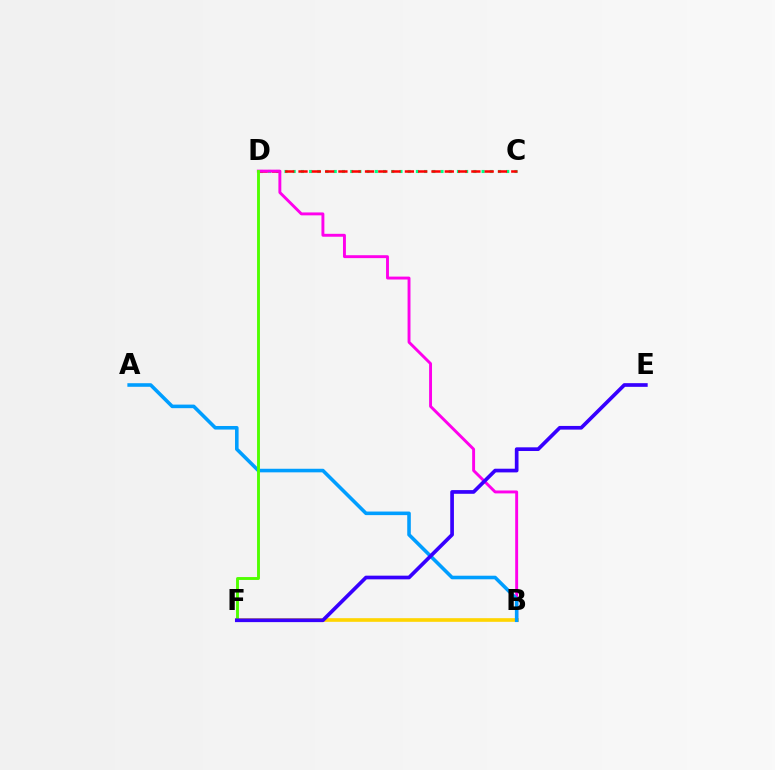{('C', 'D'): [{'color': '#00ff86', 'line_style': 'dotted', 'thickness': 2.23}, {'color': '#ff0000', 'line_style': 'dashed', 'thickness': 1.81}], ('B', 'F'): [{'color': '#ffd500', 'line_style': 'solid', 'thickness': 2.62}], ('B', 'D'): [{'color': '#ff00ed', 'line_style': 'solid', 'thickness': 2.1}], ('A', 'B'): [{'color': '#009eff', 'line_style': 'solid', 'thickness': 2.58}], ('D', 'F'): [{'color': '#4fff00', 'line_style': 'solid', 'thickness': 2.09}], ('E', 'F'): [{'color': '#3700ff', 'line_style': 'solid', 'thickness': 2.65}]}